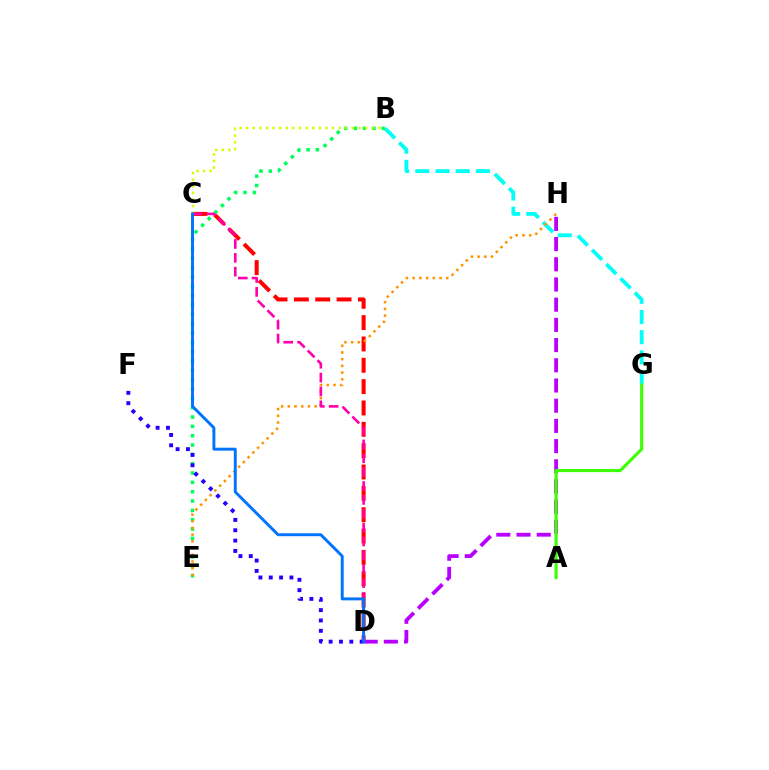{('C', 'D'): [{'color': '#ff0000', 'line_style': 'dashed', 'thickness': 2.9}, {'color': '#ff00ac', 'line_style': 'dashed', 'thickness': 1.88}, {'color': '#0074ff', 'line_style': 'solid', 'thickness': 2.11}], ('B', 'G'): [{'color': '#00fff6', 'line_style': 'dashed', 'thickness': 2.74}], ('B', 'E'): [{'color': '#00ff5c', 'line_style': 'dotted', 'thickness': 2.54}], ('D', 'H'): [{'color': '#b900ff', 'line_style': 'dashed', 'thickness': 2.74}], ('E', 'H'): [{'color': '#ff9400', 'line_style': 'dotted', 'thickness': 1.82}], ('B', 'C'): [{'color': '#d1ff00', 'line_style': 'dotted', 'thickness': 1.8}], ('D', 'F'): [{'color': '#2500ff', 'line_style': 'dotted', 'thickness': 2.81}], ('A', 'G'): [{'color': '#3dff00', 'line_style': 'solid', 'thickness': 2.25}]}